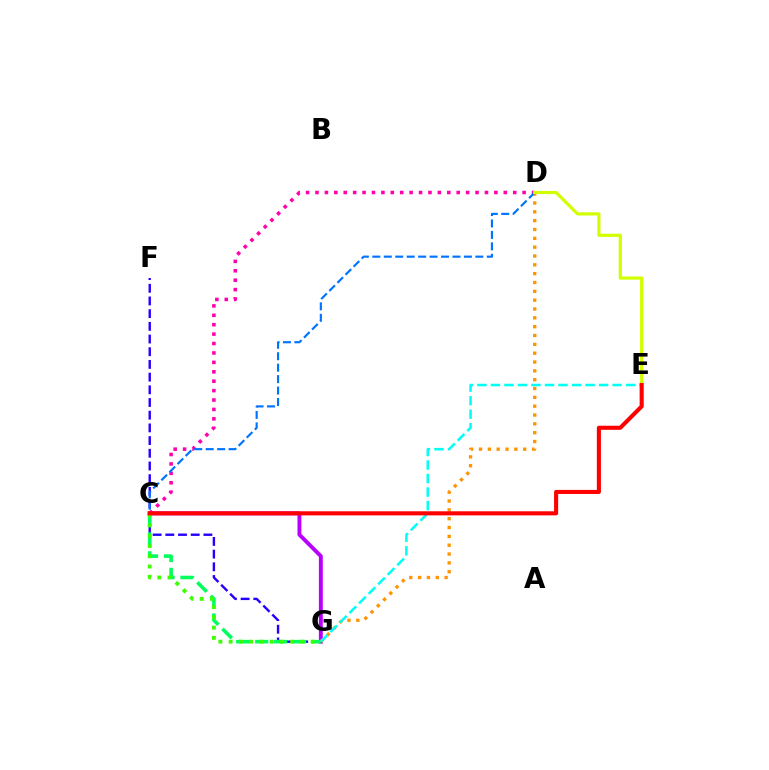{('C', 'G'): [{'color': '#b900ff', 'line_style': 'solid', 'thickness': 2.82}, {'color': '#00ff5c', 'line_style': 'dashed', 'thickness': 2.58}, {'color': '#3dff00', 'line_style': 'dotted', 'thickness': 2.79}], ('F', 'G'): [{'color': '#2500ff', 'line_style': 'dashed', 'thickness': 1.72}], ('D', 'G'): [{'color': '#ff9400', 'line_style': 'dotted', 'thickness': 2.4}], ('C', 'D'): [{'color': '#ff00ac', 'line_style': 'dotted', 'thickness': 2.56}, {'color': '#0074ff', 'line_style': 'dashed', 'thickness': 1.55}], ('E', 'G'): [{'color': '#00fff6', 'line_style': 'dashed', 'thickness': 1.84}], ('D', 'E'): [{'color': '#d1ff00', 'line_style': 'solid', 'thickness': 2.29}], ('C', 'E'): [{'color': '#ff0000', 'line_style': 'solid', 'thickness': 2.94}]}